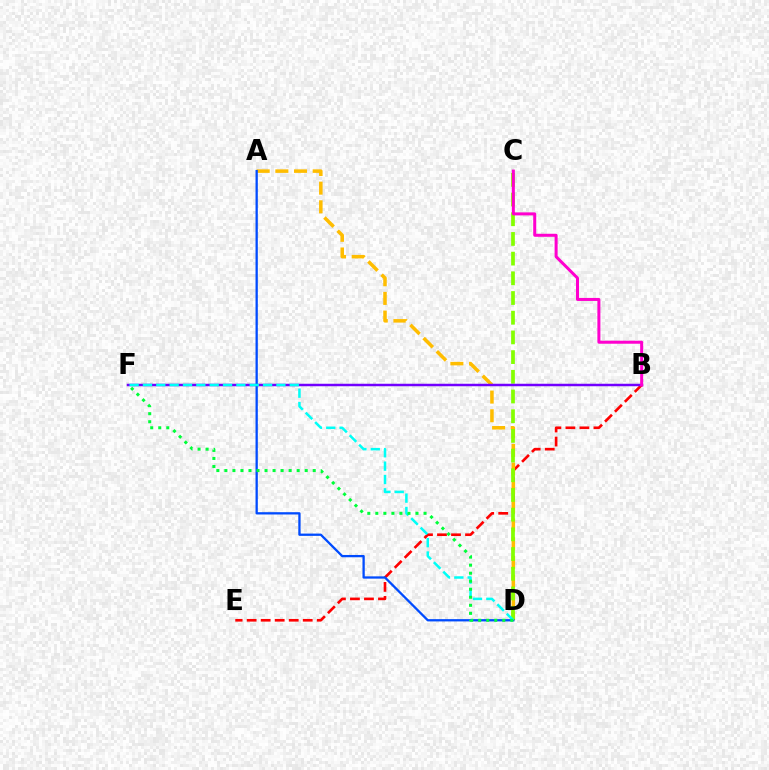{('B', 'E'): [{'color': '#ff0000', 'line_style': 'dashed', 'thickness': 1.9}], ('A', 'D'): [{'color': '#ffbd00', 'line_style': 'dashed', 'thickness': 2.54}, {'color': '#004bff', 'line_style': 'solid', 'thickness': 1.65}], ('C', 'D'): [{'color': '#84ff00', 'line_style': 'dashed', 'thickness': 2.68}], ('B', 'F'): [{'color': '#7200ff', 'line_style': 'solid', 'thickness': 1.79}], ('D', 'F'): [{'color': '#00fff6', 'line_style': 'dashed', 'thickness': 1.81}, {'color': '#00ff39', 'line_style': 'dotted', 'thickness': 2.18}], ('B', 'C'): [{'color': '#ff00cf', 'line_style': 'solid', 'thickness': 2.17}]}